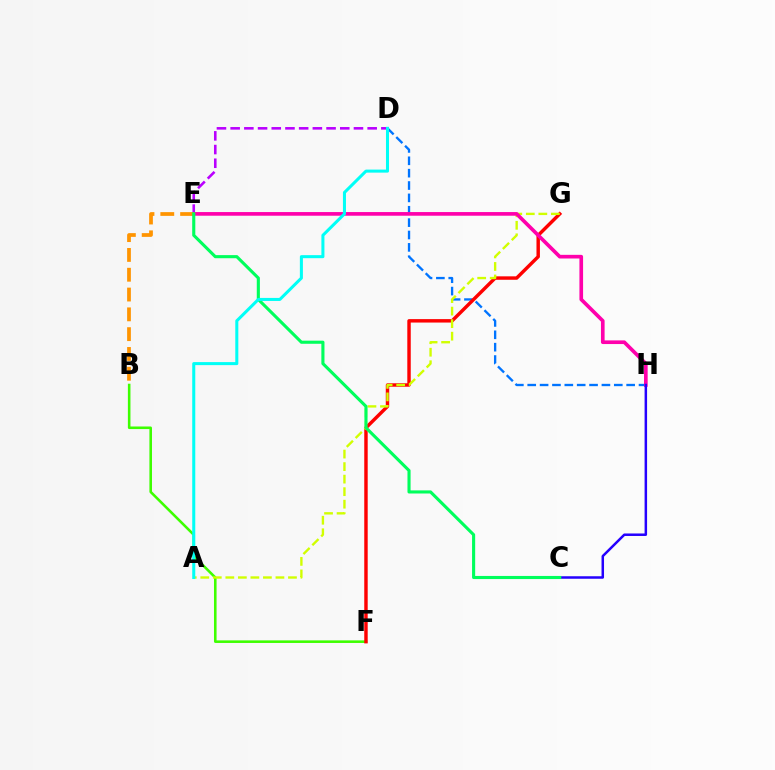{('D', 'H'): [{'color': '#0074ff', 'line_style': 'dashed', 'thickness': 1.68}], ('B', 'F'): [{'color': '#3dff00', 'line_style': 'solid', 'thickness': 1.86}], ('F', 'G'): [{'color': '#ff0000', 'line_style': 'solid', 'thickness': 2.48}], ('A', 'G'): [{'color': '#d1ff00', 'line_style': 'dashed', 'thickness': 1.7}], ('D', 'E'): [{'color': '#b900ff', 'line_style': 'dashed', 'thickness': 1.86}], ('E', 'H'): [{'color': '#ff00ac', 'line_style': 'solid', 'thickness': 2.63}], ('C', 'H'): [{'color': '#2500ff', 'line_style': 'solid', 'thickness': 1.8}], ('B', 'E'): [{'color': '#ff9400', 'line_style': 'dashed', 'thickness': 2.69}], ('C', 'E'): [{'color': '#00ff5c', 'line_style': 'solid', 'thickness': 2.24}], ('A', 'D'): [{'color': '#00fff6', 'line_style': 'solid', 'thickness': 2.19}]}